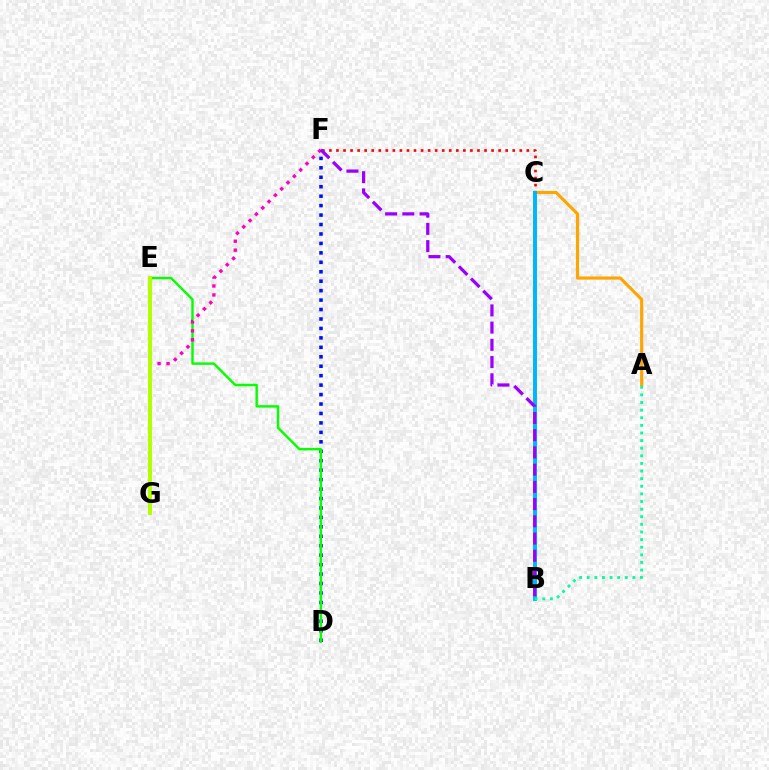{('C', 'F'): [{'color': '#ff0000', 'line_style': 'dotted', 'thickness': 1.92}], ('D', 'F'): [{'color': '#0010ff', 'line_style': 'dotted', 'thickness': 2.57}], ('D', 'E'): [{'color': '#08ff00', 'line_style': 'solid', 'thickness': 1.76}], ('A', 'C'): [{'color': '#ffa500', 'line_style': 'solid', 'thickness': 2.26}], ('B', 'C'): [{'color': '#00b5ff', 'line_style': 'solid', 'thickness': 2.84}], ('F', 'G'): [{'color': '#ff00bd', 'line_style': 'dotted', 'thickness': 2.43}], ('B', 'F'): [{'color': '#9b00ff', 'line_style': 'dashed', 'thickness': 2.34}], ('A', 'B'): [{'color': '#00ff9d', 'line_style': 'dotted', 'thickness': 2.07}], ('E', 'G'): [{'color': '#b3ff00', 'line_style': 'solid', 'thickness': 2.88}]}